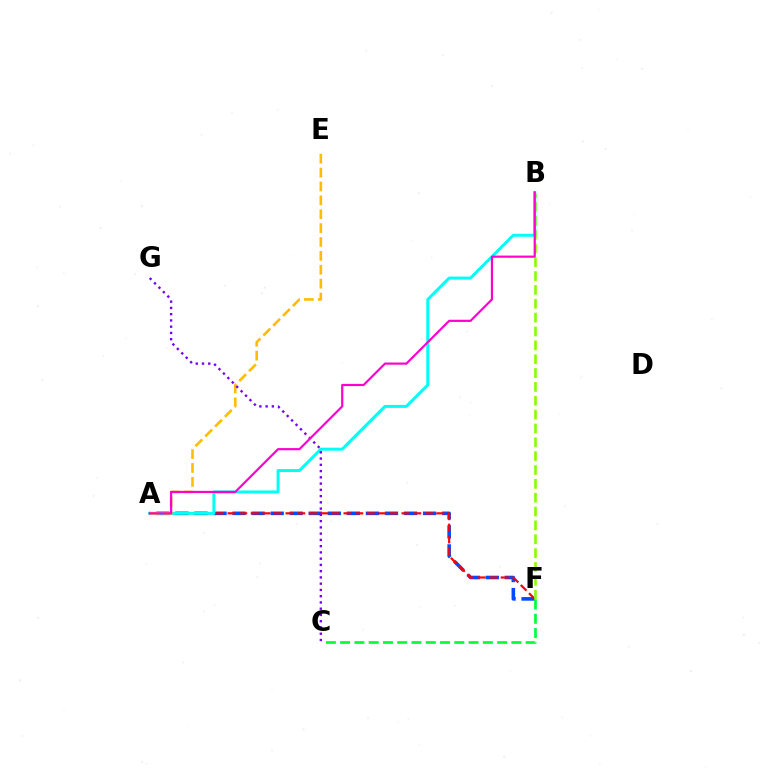{('A', 'F'): [{'color': '#004bff', 'line_style': 'dashed', 'thickness': 2.59}, {'color': '#ff0000', 'line_style': 'dashed', 'thickness': 1.58}], ('B', 'F'): [{'color': '#84ff00', 'line_style': 'dashed', 'thickness': 1.88}], ('A', 'B'): [{'color': '#00fff6', 'line_style': 'solid', 'thickness': 2.15}, {'color': '#ff00cf', 'line_style': 'solid', 'thickness': 1.57}], ('A', 'E'): [{'color': '#ffbd00', 'line_style': 'dashed', 'thickness': 1.89}], ('C', 'F'): [{'color': '#00ff39', 'line_style': 'dashed', 'thickness': 1.94}], ('C', 'G'): [{'color': '#7200ff', 'line_style': 'dotted', 'thickness': 1.7}]}